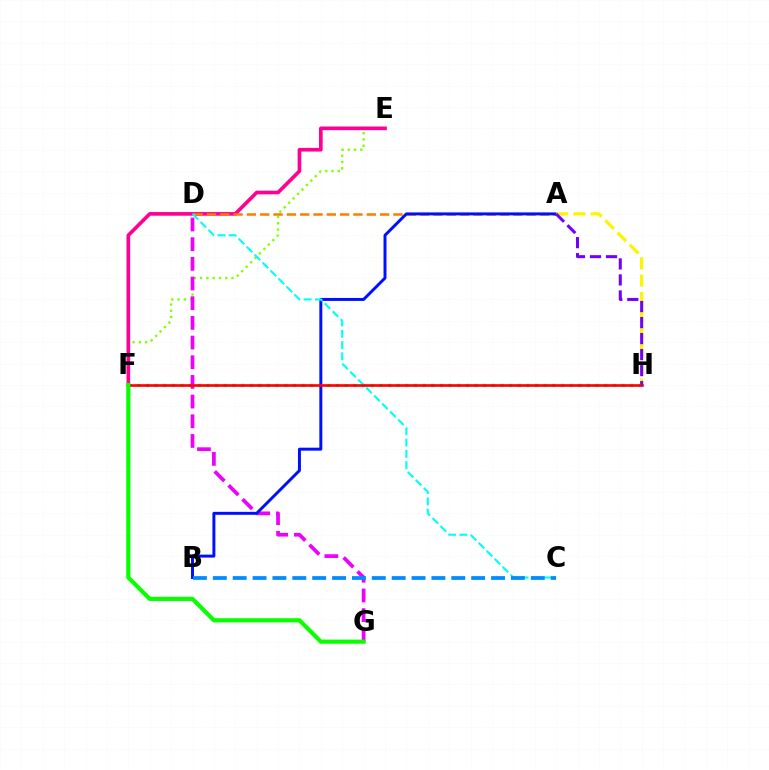{('E', 'F'): [{'color': '#84ff00', 'line_style': 'dotted', 'thickness': 1.7}, {'color': '#ff0094', 'line_style': 'solid', 'thickness': 2.64}], ('A', 'D'): [{'color': '#ff7c00', 'line_style': 'dashed', 'thickness': 1.81}], ('F', 'H'): [{'color': '#00ff74', 'line_style': 'dotted', 'thickness': 2.35}, {'color': '#ff0000', 'line_style': 'solid', 'thickness': 1.9}], ('D', 'G'): [{'color': '#ee00ff', 'line_style': 'dashed', 'thickness': 2.67}], ('A', 'B'): [{'color': '#0010ff', 'line_style': 'solid', 'thickness': 2.13}], ('C', 'D'): [{'color': '#00fff6', 'line_style': 'dashed', 'thickness': 1.53}], ('B', 'C'): [{'color': '#008cff', 'line_style': 'dashed', 'thickness': 2.7}], ('F', 'G'): [{'color': '#08ff00', 'line_style': 'solid', 'thickness': 2.99}], ('A', 'H'): [{'color': '#fcf500', 'line_style': 'dashed', 'thickness': 2.35}, {'color': '#7200ff', 'line_style': 'dashed', 'thickness': 2.18}]}